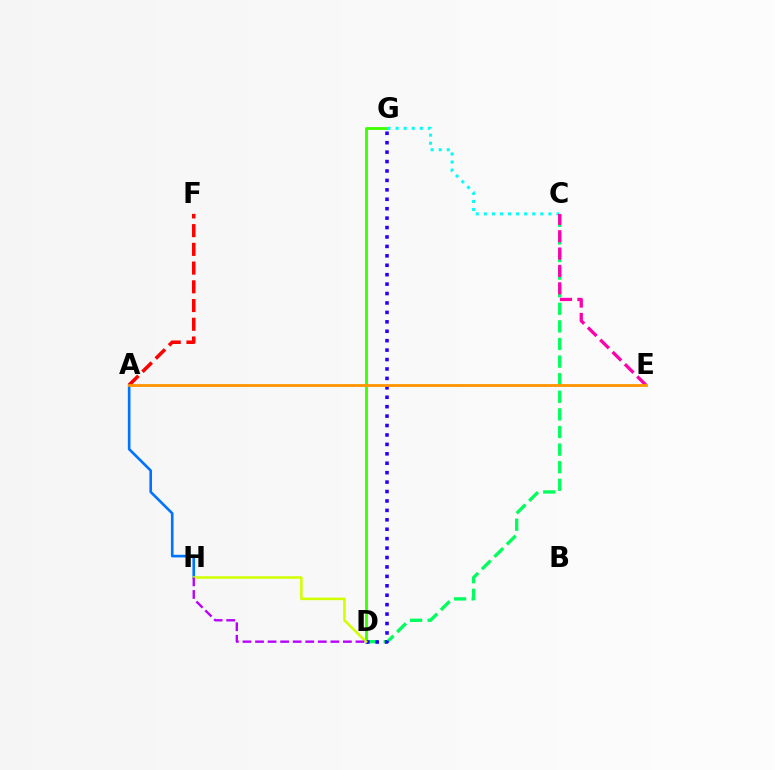{('A', 'H'): [{'color': '#0074ff', 'line_style': 'solid', 'thickness': 1.9}], ('D', 'G'): [{'color': '#3dff00', 'line_style': 'solid', 'thickness': 2.03}, {'color': '#2500ff', 'line_style': 'dotted', 'thickness': 2.56}], ('C', 'D'): [{'color': '#00ff5c', 'line_style': 'dashed', 'thickness': 2.39}], ('C', 'G'): [{'color': '#00fff6', 'line_style': 'dotted', 'thickness': 2.19}], ('C', 'E'): [{'color': '#ff00ac', 'line_style': 'dashed', 'thickness': 2.36}], ('D', 'H'): [{'color': '#d1ff00', 'line_style': 'solid', 'thickness': 1.83}, {'color': '#b900ff', 'line_style': 'dashed', 'thickness': 1.71}], ('A', 'F'): [{'color': '#ff0000', 'line_style': 'dashed', 'thickness': 2.54}], ('A', 'E'): [{'color': '#ff9400', 'line_style': 'solid', 'thickness': 2.01}]}